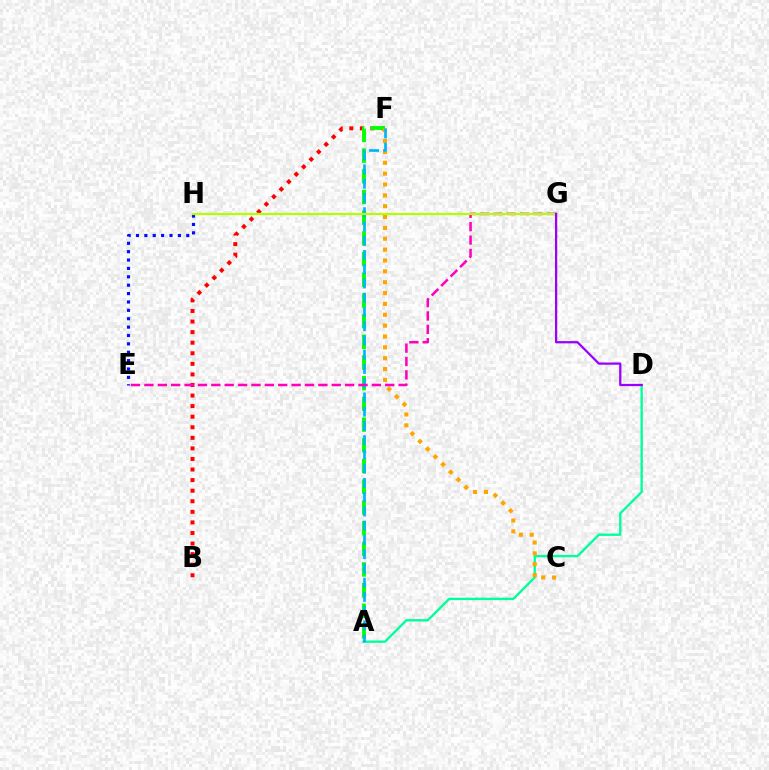{('B', 'F'): [{'color': '#ff0000', 'line_style': 'dotted', 'thickness': 2.87}], ('A', 'F'): [{'color': '#08ff00', 'line_style': 'dashed', 'thickness': 2.81}, {'color': '#00b5ff', 'line_style': 'dashed', 'thickness': 1.94}], ('A', 'D'): [{'color': '#00ff9d', 'line_style': 'solid', 'thickness': 1.7}], ('C', 'F'): [{'color': '#ffa500', 'line_style': 'dotted', 'thickness': 2.95}], ('E', 'H'): [{'color': '#0010ff', 'line_style': 'dotted', 'thickness': 2.28}], ('E', 'G'): [{'color': '#ff00bd', 'line_style': 'dashed', 'thickness': 1.82}], ('G', 'H'): [{'color': '#b3ff00', 'line_style': 'solid', 'thickness': 1.56}], ('D', 'G'): [{'color': '#9b00ff', 'line_style': 'solid', 'thickness': 1.62}]}